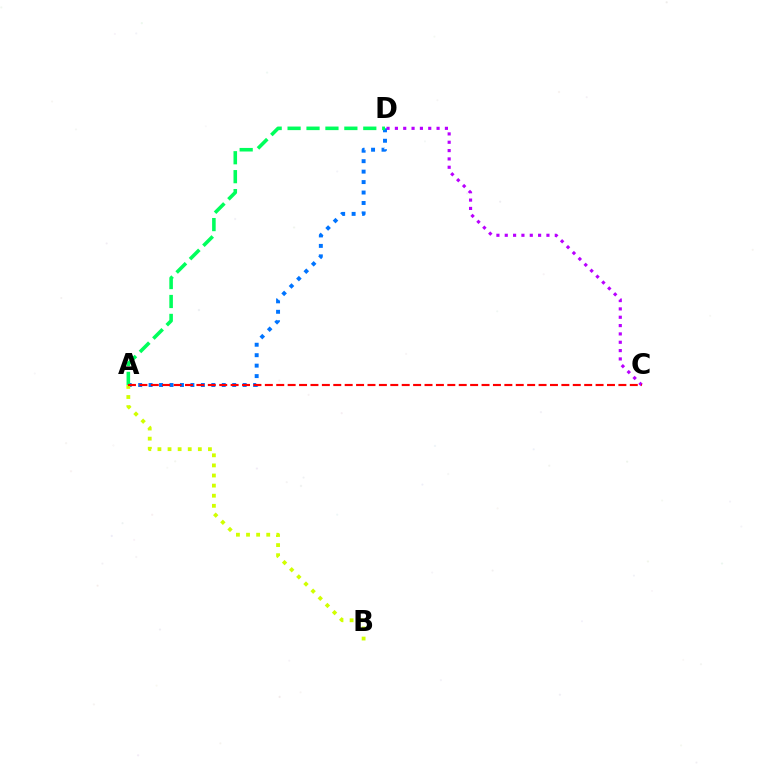{('C', 'D'): [{'color': '#b900ff', 'line_style': 'dotted', 'thickness': 2.27}], ('A', 'D'): [{'color': '#0074ff', 'line_style': 'dotted', 'thickness': 2.84}, {'color': '#00ff5c', 'line_style': 'dashed', 'thickness': 2.57}], ('A', 'B'): [{'color': '#d1ff00', 'line_style': 'dotted', 'thickness': 2.74}], ('A', 'C'): [{'color': '#ff0000', 'line_style': 'dashed', 'thickness': 1.55}]}